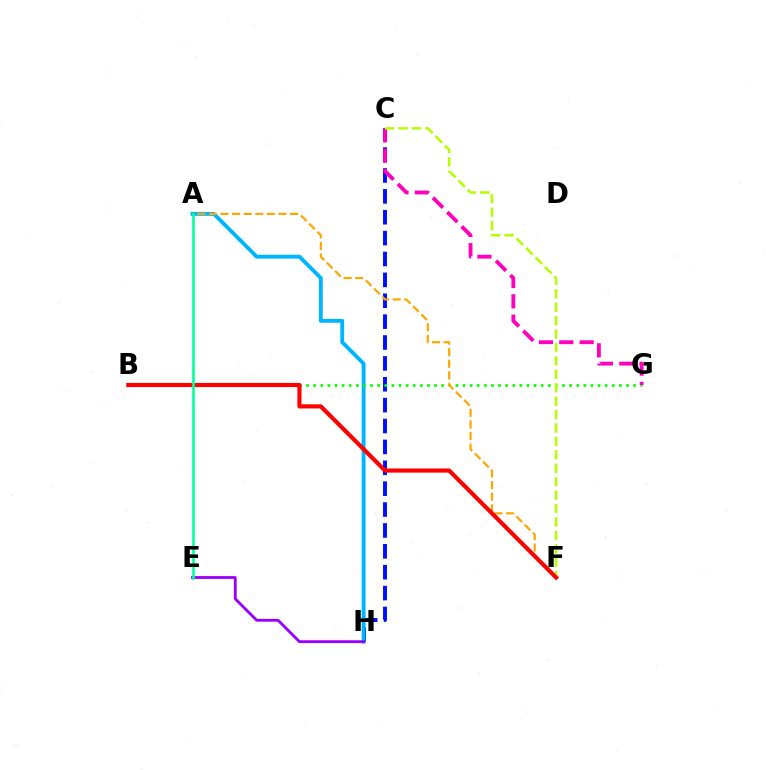{('C', 'H'): [{'color': '#0010ff', 'line_style': 'dashed', 'thickness': 2.84}], ('A', 'H'): [{'color': '#00b5ff', 'line_style': 'solid', 'thickness': 2.79}], ('B', 'G'): [{'color': '#08ff00', 'line_style': 'dotted', 'thickness': 1.93}], ('E', 'H'): [{'color': '#9b00ff', 'line_style': 'solid', 'thickness': 2.04}], ('C', 'G'): [{'color': '#ff00bd', 'line_style': 'dashed', 'thickness': 2.76}], ('A', 'F'): [{'color': '#ffa500', 'line_style': 'dashed', 'thickness': 1.57}], ('C', 'F'): [{'color': '#b3ff00', 'line_style': 'dashed', 'thickness': 1.82}], ('B', 'F'): [{'color': '#ff0000', 'line_style': 'solid', 'thickness': 2.99}], ('A', 'E'): [{'color': '#00ff9d', 'line_style': 'solid', 'thickness': 1.86}]}